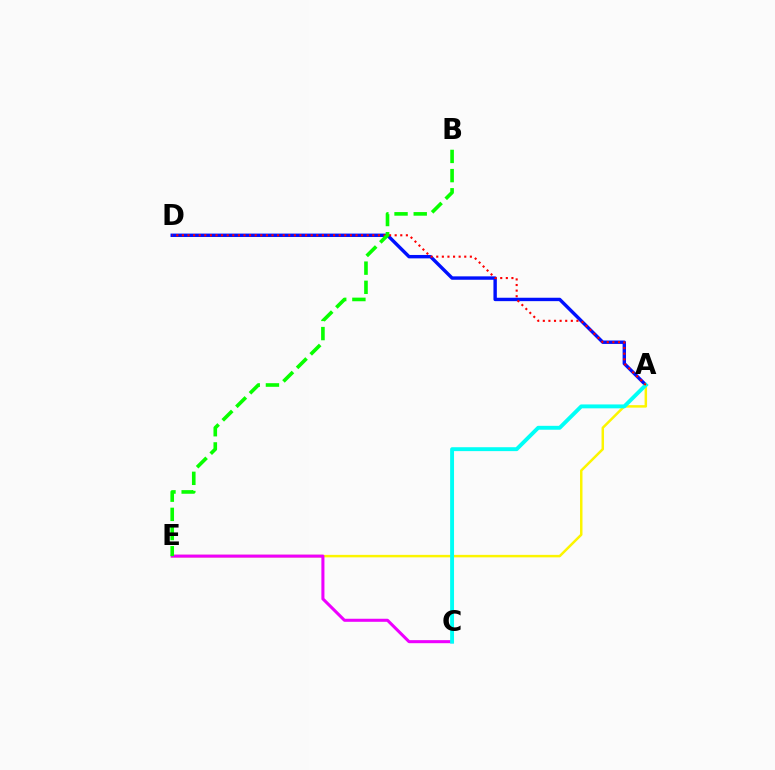{('A', 'D'): [{'color': '#0010ff', 'line_style': 'solid', 'thickness': 2.45}, {'color': '#ff0000', 'line_style': 'dotted', 'thickness': 1.52}], ('A', 'E'): [{'color': '#fcf500', 'line_style': 'solid', 'thickness': 1.79}], ('C', 'E'): [{'color': '#ee00ff', 'line_style': 'solid', 'thickness': 2.2}], ('A', 'C'): [{'color': '#00fff6', 'line_style': 'solid', 'thickness': 2.81}], ('B', 'E'): [{'color': '#08ff00', 'line_style': 'dashed', 'thickness': 2.61}]}